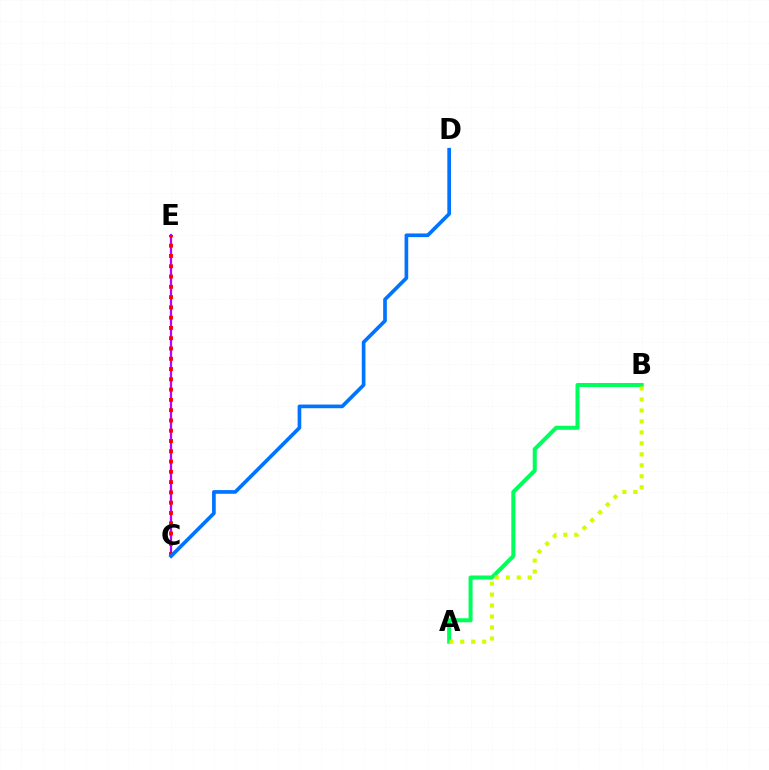{('C', 'E'): [{'color': '#b900ff', 'line_style': 'solid', 'thickness': 1.63}, {'color': '#ff0000', 'line_style': 'dotted', 'thickness': 2.79}], ('A', 'B'): [{'color': '#00ff5c', 'line_style': 'solid', 'thickness': 2.9}, {'color': '#d1ff00', 'line_style': 'dotted', 'thickness': 2.98}], ('C', 'D'): [{'color': '#0074ff', 'line_style': 'solid', 'thickness': 2.65}]}